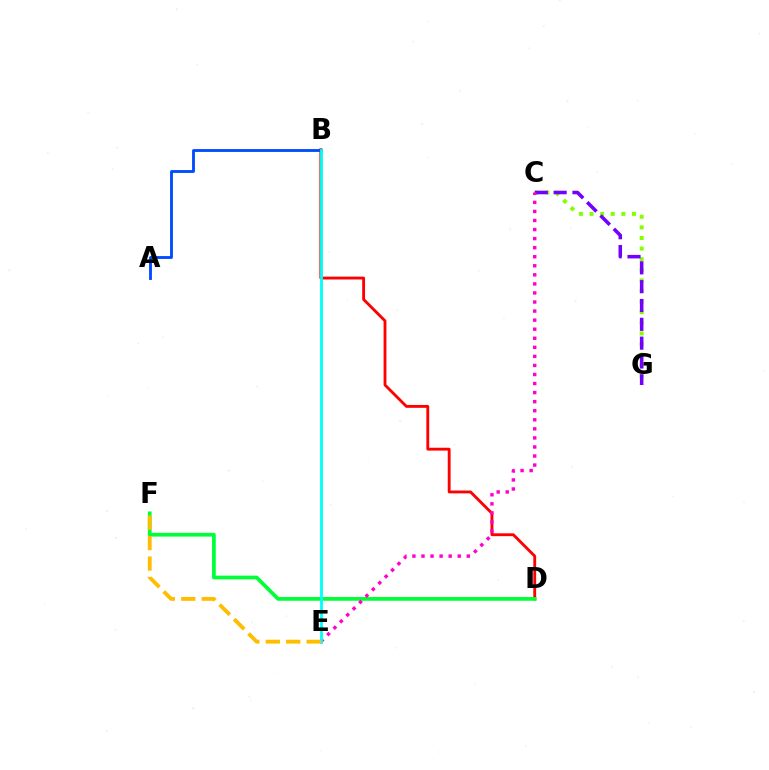{('C', 'G'): [{'color': '#84ff00', 'line_style': 'dotted', 'thickness': 2.88}, {'color': '#7200ff', 'line_style': 'dashed', 'thickness': 2.56}], ('B', 'D'): [{'color': '#ff0000', 'line_style': 'solid', 'thickness': 2.05}], ('D', 'F'): [{'color': '#00ff39', 'line_style': 'solid', 'thickness': 2.69}], ('C', 'E'): [{'color': '#ff00cf', 'line_style': 'dotted', 'thickness': 2.46}], ('A', 'B'): [{'color': '#004bff', 'line_style': 'solid', 'thickness': 2.05}], ('B', 'E'): [{'color': '#00fff6', 'line_style': 'solid', 'thickness': 2.03}], ('E', 'F'): [{'color': '#ffbd00', 'line_style': 'dashed', 'thickness': 2.78}]}